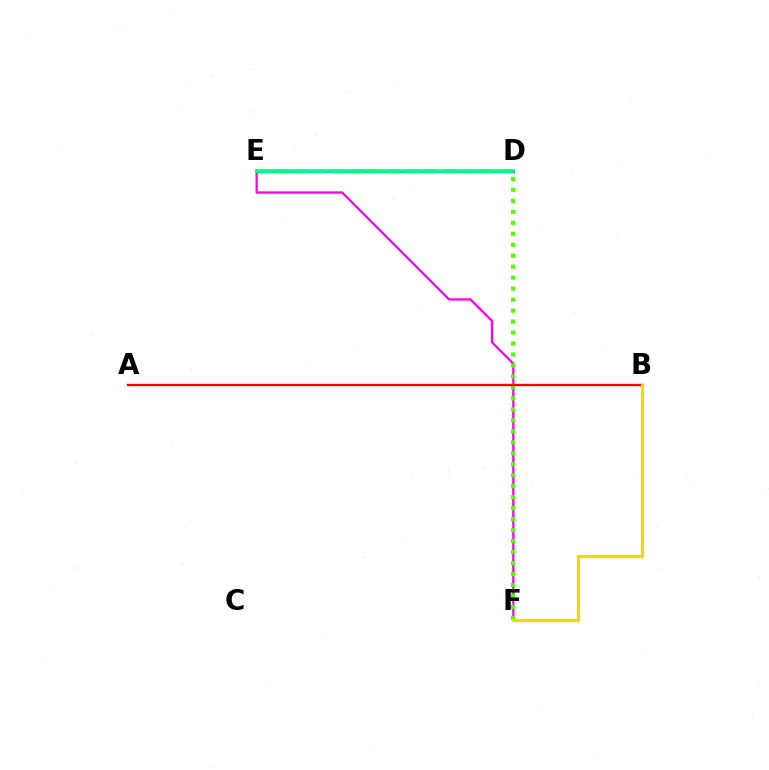{('E', 'F'): [{'color': '#ff00ed', 'line_style': 'solid', 'thickness': 1.66}], ('D', 'E'): [{'color': '#3700ff', 'line_style': 'solid', 'thickness': 2.15}, {'color': '#009eff', 'line_style': 'dashed', 'thickness': 2.52}, {'color': '#00ff86', 'line_style': 'solid', 'thickness': 2.68}], ('D', 'F'): [{'color': '#4fff00', 'line_style': 'dotted', 'thickness': 2.98}], ('A', 'B'): [{'color': '#ff0000', 'line_style': 'solid', 'thickness': 1.71}], ('B', 'F'): [{'color': '#ffd500', 'line_style': 'solid', 'thickness': 2.34}]}